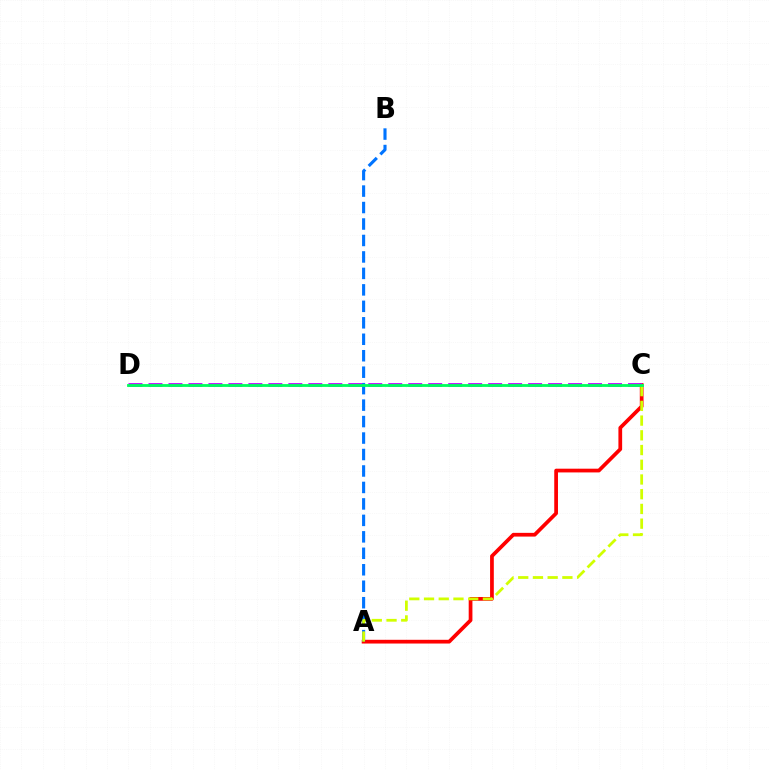{('A', 'C'): [{'color': '#ff0000', 'line_style': 'solid', 'thickness': 2.69}, {'color': '#d1ff00', 'line_style': 'dashed', 'thickness': 2.0}], ('A', 'B'): [{'color': '#0074ff', 'line_style': 'dashed', 'thickness': 2.24}], ('C', 'D'): [{'color': '#b900ff', 'line_style': 'dashed', 'thickness': 2.71}, {'color': '#00ff5c', 'line_style': 'solid', 'thickness': 2.03}]}